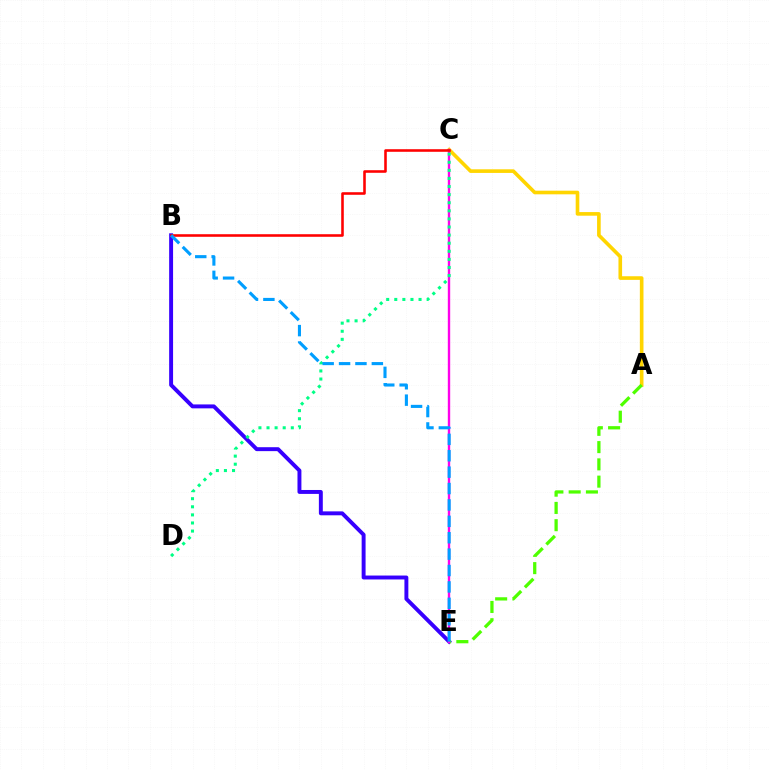{('A', 'C'): [{'color': '#ffd500', 'line_style': 'solid', 'thickness': 2.61}], ('B', 'E'): [{'color': '#3700ff', 'line_style': 'solid', 'thickness': 2.83}, {'color': '#009eff', 'line_style': 'dashed', 'thickness': 2.23}], ('A', 'E'): [{'color': '#4fff00', 'line_style': 'dashed', 'thickness': 2.35}], ('C', 'E'): [{'color': '#ff00ed', 'line_style': 'solid', 'thickness': 1.71}], ('B', 'C'): [{'color': '#ff0000', 'line_style': 'solid', 'thickness': 1.85}], ('C', 'D'): [{'color': '#00ff86', 'line_style': 'dotted', 'thickness': 2.2}]}